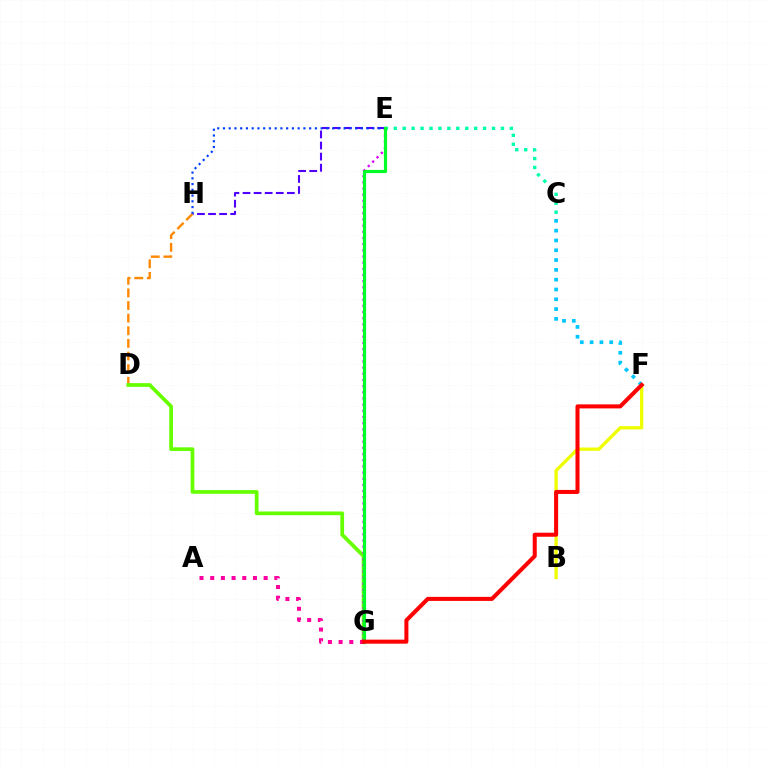{('C', 'E'): [{'color': '#00ffaf', 'line_style': 'dotted', 'thickness': 2.43}], ('D', 'H'): [{'color': '#ff8800', 'line_style': 'dashed', 'thickness': 1.71}], ('D', 'G'): [{'color': '#66ff00', 'line_style': 'solid', 'thickness': 2.68}], ('E', 'G'): [{'color': '#d600ff', 'line_style': 'dotted', 'thickness': 1.68}, {'color': '#00ff27', 'line_style': 'solid', 'thickness': 2.28}], ('B', 'F'): [{'color': '#eeff00', 'line_style': 'solid', 'thickness': 2.38}], ('E', 'H'): [{'color': '#4f00ff', 'line_style': 'dashed', 'thickness': 1.51}, {'color': '#003fff', 'line_style': 'dotted', 'thickness': 1.56}], ('C', 'F'): [{'color': '#00c7ff', 'line_style': 'dotted', 'thickness': 2.66}], ('A', 'G'): [{'color': '#ff00a0', 'line_style': 'dotted', 'thickness': 2.9}], ('F', 'G'): [{'color': '#ff0000', 'line_style': 'solid', 'thickness': 2.91}]}